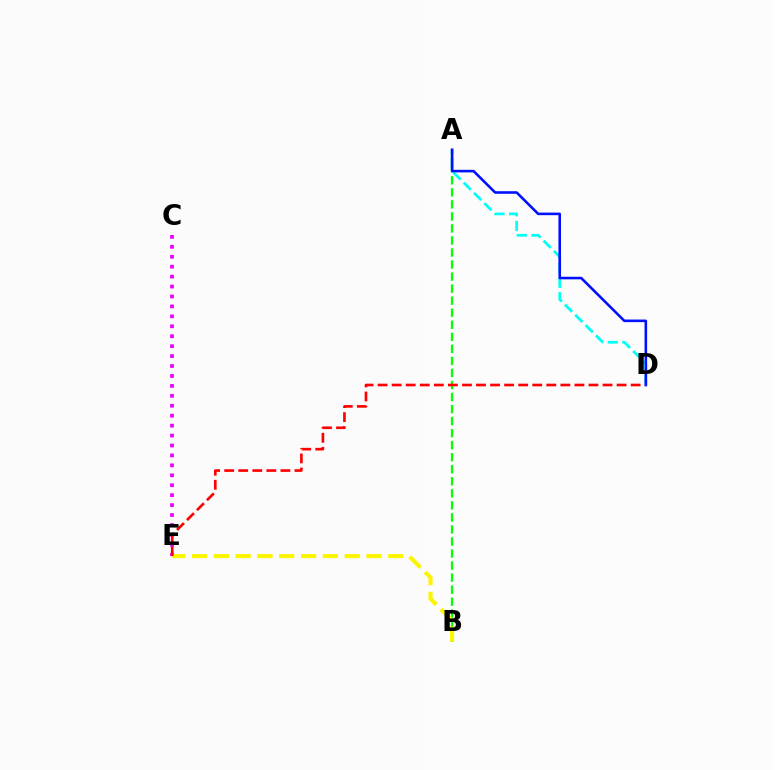{('A', 'D'): [{'color': '#00fff6', 'line_style': 'dashed', 'thickness': 1.98}, {'color': '#0010ff', 'line_style': 'solid', 'thickness': 1.86}], ('C', 'E'): [{'color': '#ee00ff', 'line_style': 'dotted', 'thickness': 2.7}], ('A', 'B'): [{'color': '#08ff00', 'line_style': 'dashed', 'thickness': 1.64}], ('B', 'E'): [{'color': '#fcf500', 'line_style': 'dashed', 'thickness': 2.96}], ('D', 'E'): [{'color': '#ff0000', 'line_style': 'dashed', 'thickness': 1.91}]}